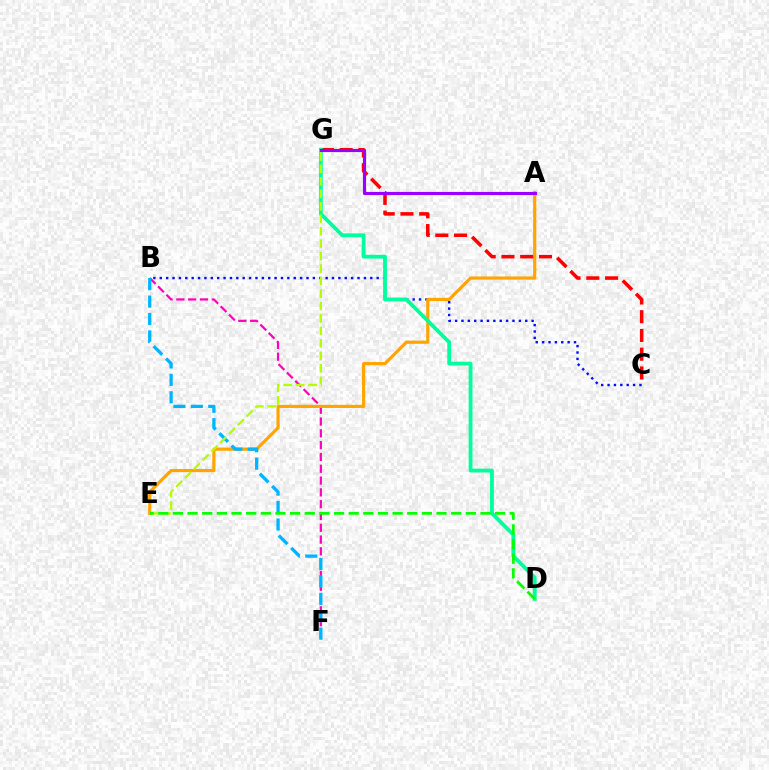{('B', 'F'): [{'color': '#ff00bd', 'line_style': 'dashed', 'thickness': 1.6}, {'color': '#00b5ff', 'line_style': 'dashed', 'thickness': 2.37}], ('B', 'C'): [{'color': '#0010ff', 'line_style': 'dotted', 'thickness': 1.73}], ('A', 'E'): [{'color': '#ffa500', 'line_style': 'solid', 'thickness': 2.29}], ('C', 'G'): [{'color': '#ff0000', 'line_style': 'dashed', 'thickness': 2.55}], ('D', 'G'): [{'color': '#00ff9d', 'line_style': 'solid', 'thickness': 2.75}], ('A', 'G'): [{'color': '#9b00ff', 'line_style': 'solid', 'thickness': 2.26}], ('E', 'G'): [{'color': '#b3ff00', 'line_style': 'dashed', 'thickness': 1.69}], ('D', 'E'): [{'color': '#08ff00', 'line_style': 'dashed', 'thickness': 1.99}]}